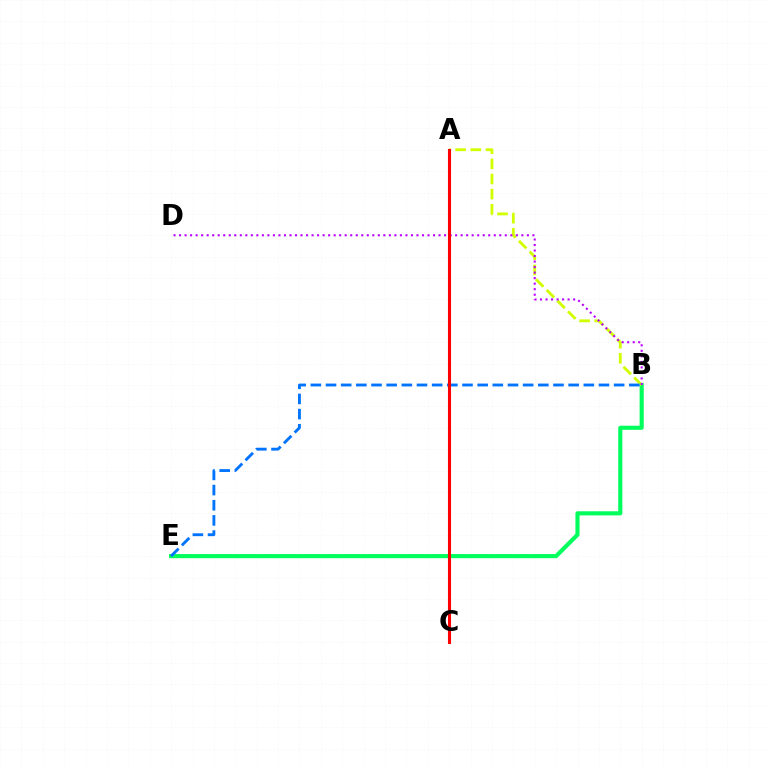{('B', 'E'): [{'color': '#00ff5c', 'line_style': 'solid', 'thickness': 2.97}, {'color': '#0074ff', 'line_style': 'dashed', 'thickness': 2.06}], ('A', 'B'): [{'color': '#d1ff00', 'line_style': 'dashed', 'thickness': 2.06}], ('B', 'D'): [{'color': '#b900ff', 'line_style': 'dotted', 'thickness': 1.5}], ('A', 'C'): [{'color': '#ff0000', 'line_style': 'solid', 'thickness': 2.23}]}